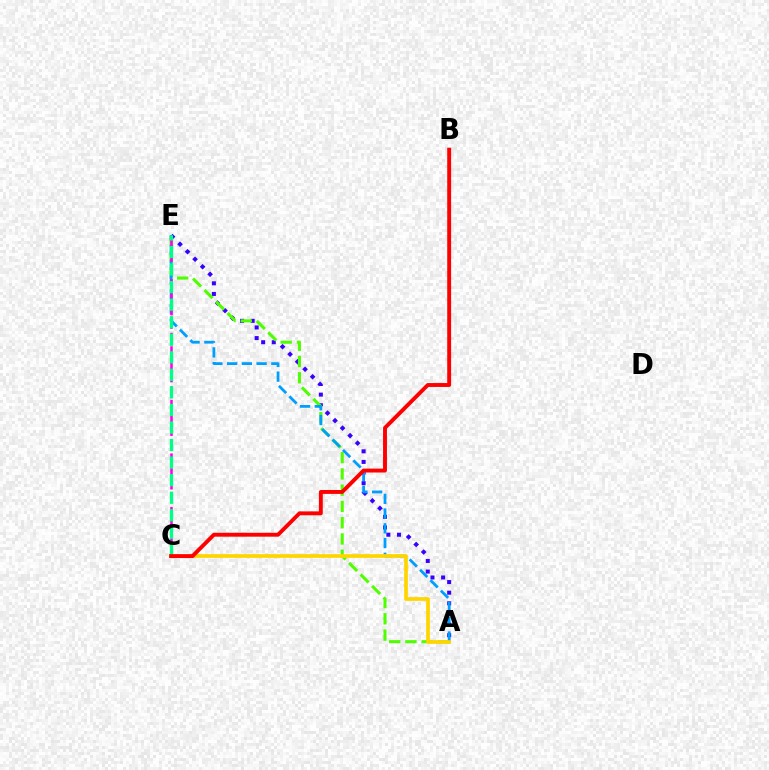{('A', 'E'): [{'color': '#3700ff', 'line_style': 'dotted', 'thickness': 2.89}, {'color': '#4fff00', 'line_style': 'dashed', 'thickness': 2.21}, {'color': '#009eff', 'line_style': 'dashed', 'thickness': 2.0}], ('A', 'C'): [{'color': '#ffd500', 'line_style': 'solid', 'thickness': 2.67}], ('C', 'E'): [{'color': '#ff00ed', 'line_style': 'dashed', 'thickness': 1.82}, {'color': '#00ff86', 'line_style': 'dashed', 'thickness': 2.38}], ('B', 'C'): [{'color': '#ff0000', 'line_style': 'solid', 'thickness': 2.81}]}